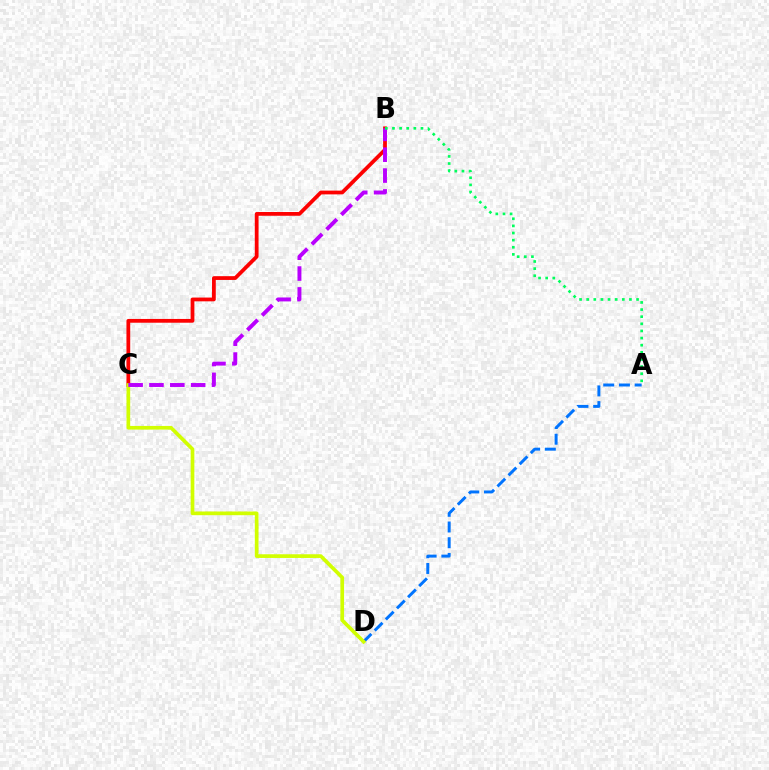{('B', 'C'): [{'color': '#ff0000', 'line_style': 'solid', 'thickness': 2.71}, {'color': '#b900ff', 'line_style': 'dashed', 'thickness': 2.83}], ('A', 'D'): [{'color': '#0074ff', 'line_style': 'dashed', 'thickness': 2.13}], ('C', 'D'): [{'color': '#d1ff00', 'line_style': 'solid', 'thickness': 2.66}], ('A', 'B'): [{'color': '#00ff5c', 'line_style': 'dotted', 'thickness': 1.94}]}